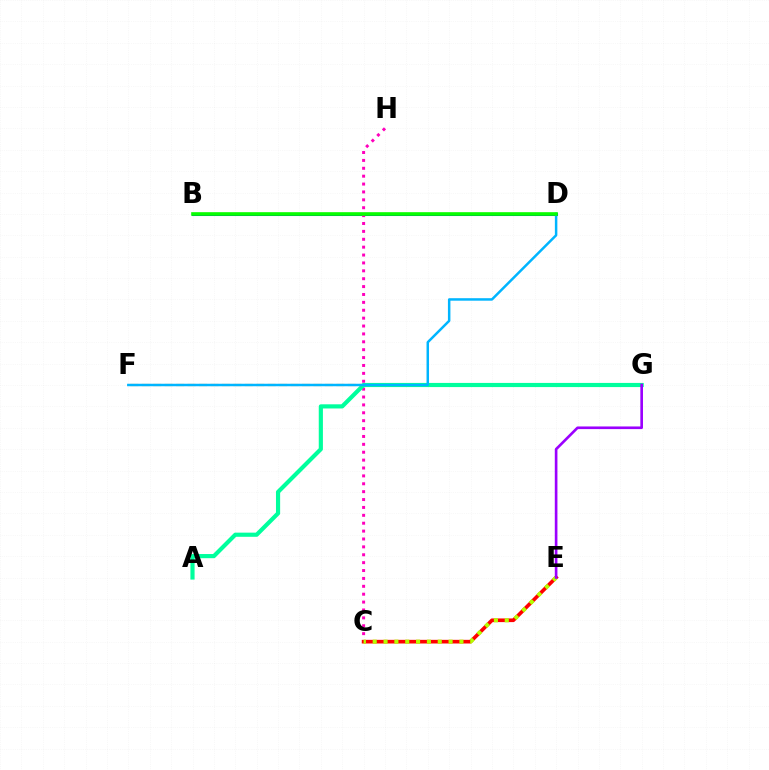{('F', 'G'): [{'color': '#ffa500', 'line_style': 'dashed', 'thickness': 1.56}], ('B', 'D'): [{'color': '#0010ff', 'line_style': 'solid', 'thickness': 2.2}, {'color': '#08ff00', 'line_style': 'solid', 'thickness': 2.61}], ('C', 'H'): [{'color': '#ff00bd', 'line_style': 'dotted', 'thickness': 2.14}], ('C', 'E'): [{'color': '#ff0000', 'line_style': 'solid', 'thickness': 2.63}, {'color': '#b3ff00', 'line_style': 'dotted', 'thickness': 2.94}], ('A', 'G'): [{'color': '#00ff9d', 'line_style': 'solid', 'thickness': 2.99}], ('D', 'F'): [{'color': '#00b5ff', 'line_style': 'solid', 'thickness': 1.79}], ('E', 'G'): [{'color': '#9b00ff', 'line_style': 'solid', 'thickness': 1.9}]}